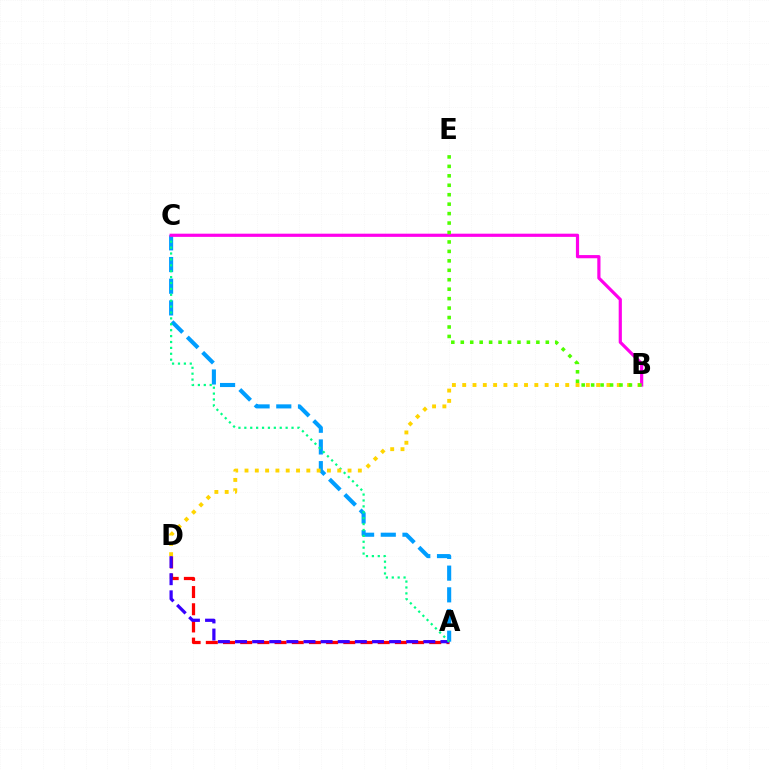{('A', 'C'): [{'color': '#009eff', 'line_style': 'dashed', 'thickness': 2.95}, {'color': '#00ff86', 'line_style': 'dotted', 'thickness': 1.6}], ('A', 'D'): [{'color': '#ff0000', 'line_style': 'dashed', 'thickness': 2.33}, {'color': '#3700ff', 'line_style': 'dashed', 'thickness': 2.33}], ('B', 'D'): [{'color': '#ffd500', 'line_style': 'dotted', 'thickness': 2.8}], ('B', 'C'): [{'color': '#ff00ed', 'line_style': 'solid', 'thickness': 2.3}], ('B', 'E'): [{'color': '#4fff00', 'line_style': 'dotted', 'thickness': 2.57}]}